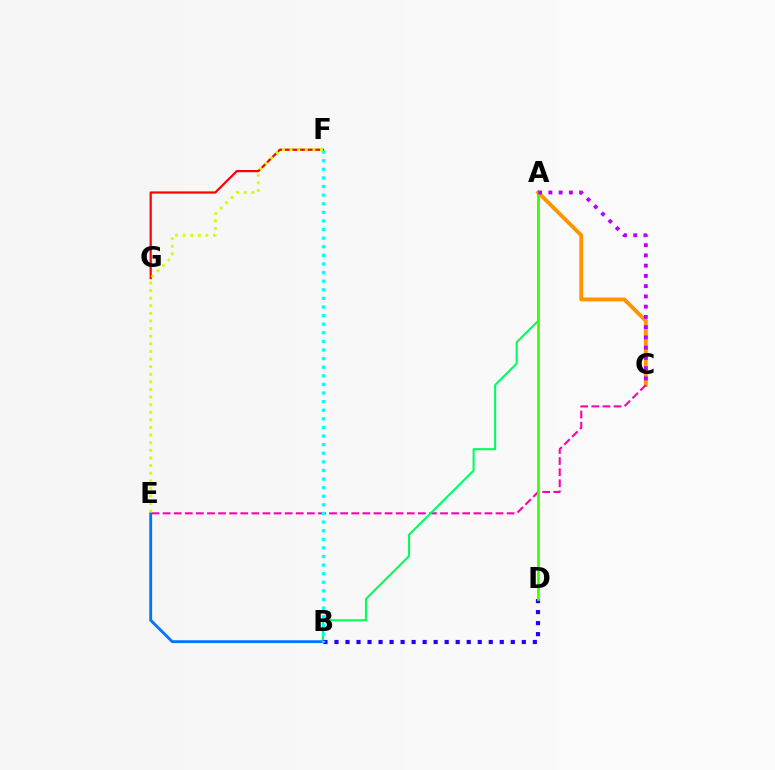{('A', 'C'): [{'color': '#ff9400', 'line_style': 'solid', 'thickness': 2.78}, {'color': '#b900ff', 'line_style': 'dotted', 'thickness': 2.78}], ('F', 'G'): [{'color': '#ff0000', 'line_style': 'solid', 'thickness': 1.59}], ('C', 'E'): [{'color': '#ff00ac', 'line_style': 'dashed', 'thickness': 1.51}], ('A', 'B'): [{'color': '#00ff5c', 'line_style': 'solid', 'thickness': 1.5}], ('B', 'D'): [{'color': '#2500ff', 'line_style': 'dotted', 'thickness': 2.99}], ('B', 'E'): [{'color': '#0074ff', 'line_style': 'solid', 'thickness': 2.05}], ('A', 'D'): [{'color': '#3dff00', 'line_style': 'solid', 'thickness': 1.95}], ('B', 'F'): [{'color': '#00fff6', 'line_style': 'dotted', 'thickness': 2.34}], ('E', 'F'): [{'color': '#d1ff00', 'line_style': 'dotted', 'thickness': 2.07}]}